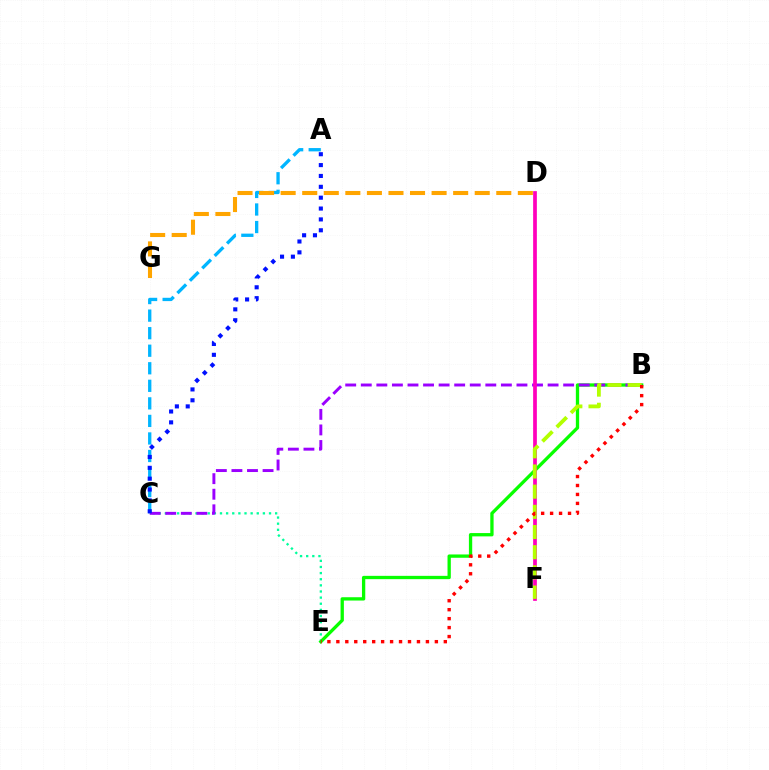{('C', 'E'): [{'color': '#00ff9d', 'line_style': 'dotted', 'thickness': 1.66}], ('A', 'C'): [{'color': '#00b5ff', 'line_style': 'dashed', 'thickness': 2.38}, {'color': '#0010ff', 'line_style': 'dotted', 'thickness': 2.95}], ('B', 'E'): [{'color': '#08ff00', 'line_style': 'solid', 'thickness': 2.38}, {'color': '#ff0000', 'line_style': 'dotted', 'thickness': 2.43}], ('B', 'C'): [{'color': '#9b00ff', 'line_style': 'dashed', 'thickness': 2.11}], ('D', 'F'): [{'color': '#ff00bd', 'line_style': 'solid', 'thickness': 2.68}], ('B', 'F'): [{'color': '#b3ff00', 'line_style': 'dashed', 'thickness': 2.74}], ('D', 'G'): [{'color': '#ffa500', 'line_style': 'dashed', 'thickness': 2.93}]}